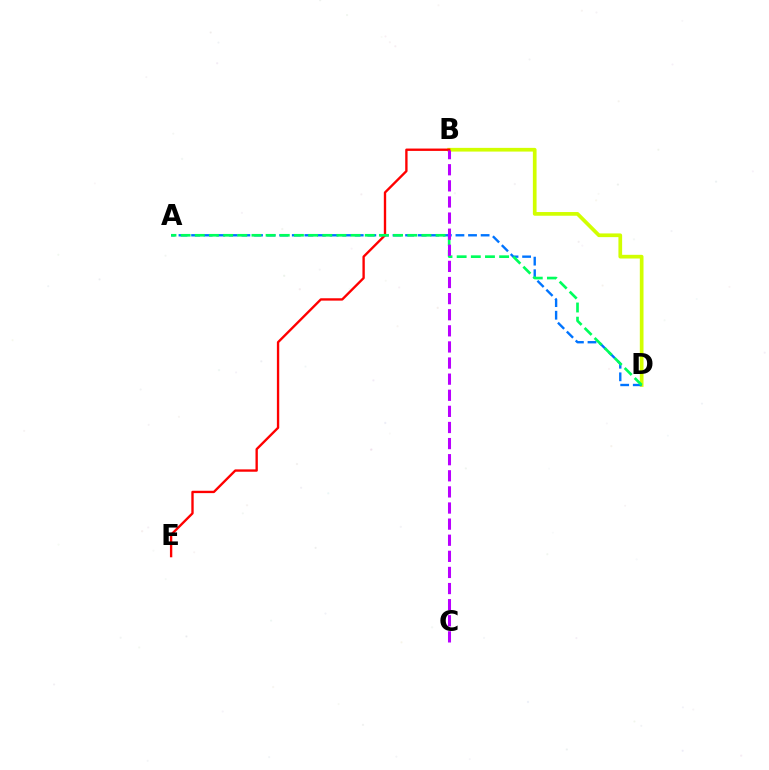{('B', 'D'): [{'color': '#d1ff00', 'line_style': 'solid', 'thickness': 2.66}], ('A', 'D'): [{'color': '#0074ff', 'line_style': 'dashed', 'thickness': 1.71}, {'color': '#00ff5c', 'line_style': 'dashed', 'thickness': 1.92}], ('B', 'E'): [{'color': '#ff0000', 'line_style': 'solid', 'thickness': 1.7}], ('B', 'C'): [{'color': '#b900ff', 'line_style': 'dashed', 'thickness': 2.19}]}